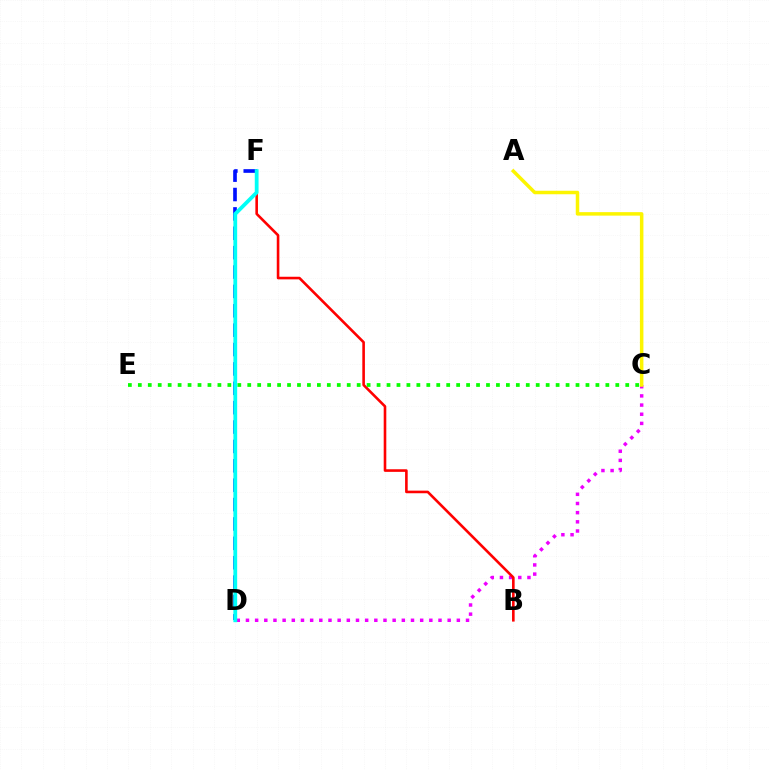{('C', 'D'): [{'color': '#ee00ff', 'line_style': 'dotted', 'thickness': 2.49}], ('B', 'F'): [{'color': '#ff0000', 'line_style': 'solid', 'thickness': 1.88}], ('A', 'C'): [{'color': '#fcf500', 'line_style': 'solid', 'thickness': 2.52}], ('D', 'F'): [{'color': '#0010ff', 'line_style': 'dashed', 'thickness': 2.63}, {'color': '#00fff6', 'line_style': 'solid', 'thickness': 2.73}], ('C', 'E'): [{'color': '#08ff00', 'line_style': 'dotted', 'thickness': 2.7}]}